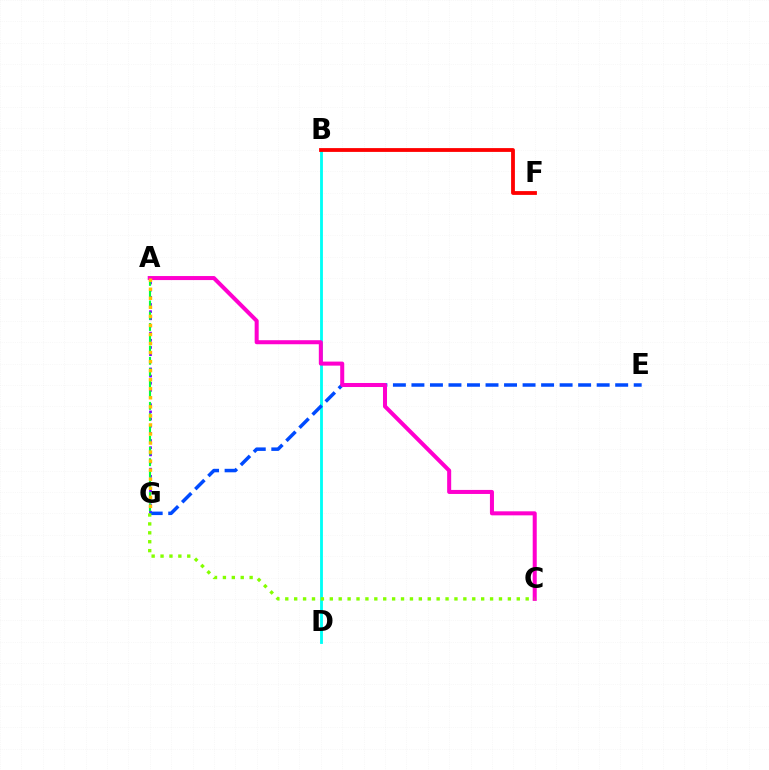{('A', 'G'): [{'color': '#7200ff', 'line_style': 'dotted', 'thickness': 1.95}, {'color': '#00ff39', 'line_style': 'dashed', 'thickness': 1.53}, {'color': '#ffbd00', 'line_style': 'dotted', 'thickness': 2.46}], ('B', 'D'): [{'color': '#00fff6', 'line_style': 'solid', 'thickness': 2.04}], ('E', 'G'): [{'color': '#004bff', 'line_style': 'dashed', 'thickness': 2.52}], ('A', 'C'): [{'color': '#ff00cf', 'line_style': 'solid', 'thickness': 2.9}], ('C', 'G'): [{'color': '#84ff00', 'line_style': 'dotted', 'thickness': 2.42}], ('B', 'F'): [{'color': '#ff0000', 'line_style': 'solid', 'thickness': 2.74}]}